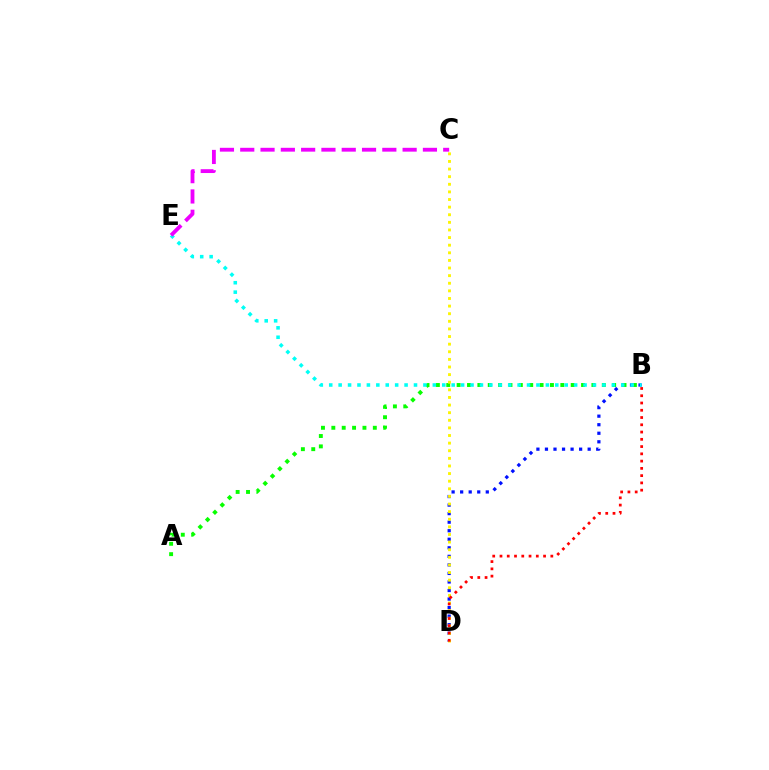{('B', 'D'): [{'color': '#0010ff', 'line_style': 'dotted', 'thickness': 2.32}, {'color': '#ff0000', 'line_style': 'dotted', 'thickness': 1.97}], ('A', 'B'): [{'color': '#08ff00', 'line_style': 'dotted', 'thickness': 2.82}], ('B', 'E'): [{'color': '#00fff6', 'line_style': 'dotted', 'thickness': 2.56}], ('C', 'D'): [{'color': '#fcf500', 'line_style': 'dotted', 'thickness': 2.07}], ('C', 'E'): [{'color': '#ee00ff', 'line_style': 'dashed', 'thickness': 2.76}]}